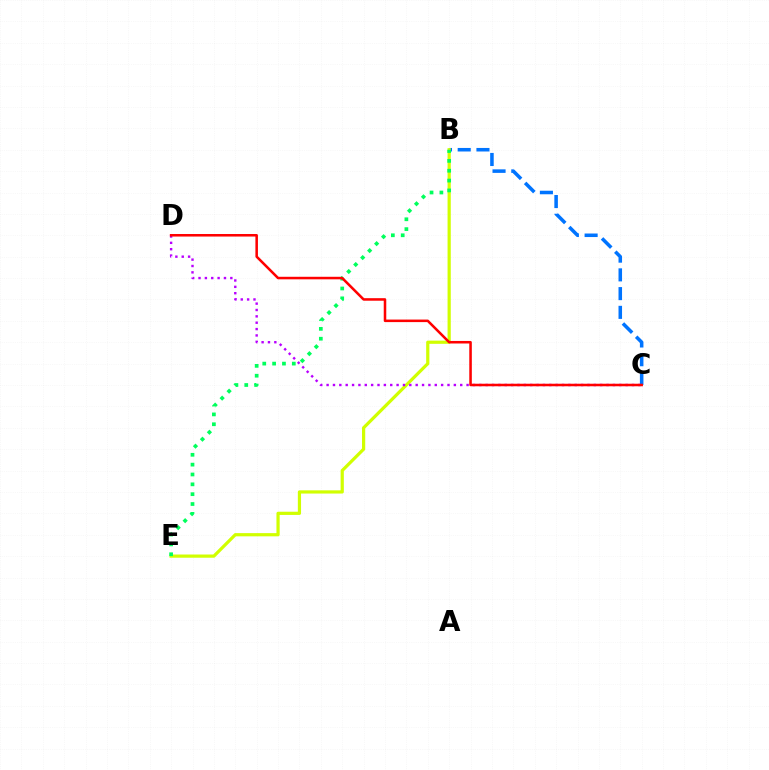{('B', 'C'): [{'color': '#0074ff', 'line_style': 'dashed', 'thickness': 2.55}], ('B', 'E'): [{'color': '#d1ff00', 'line_style': 'solid', 'thickness': 2.31}, {'color': '#00ff5c', 'line_style': 'dotted', 'thickness': 2.68}], ('C', 'D'): [{'color': '#b900ff', 'line_style': 'dotted', 'thickness': 1.73}, {'color': '#ff0000', 'line_style': 'solid', 'thickness': 1.83}]}